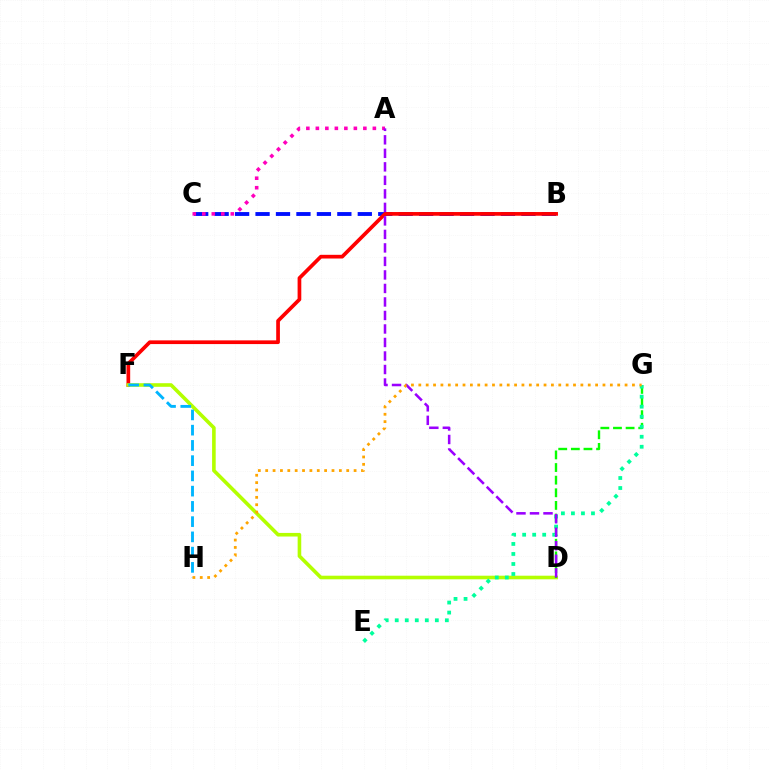{('B', 'C'): [{'color': '#0010ff', 'line_style': 'dashed', 'thickness': 2.78}], ('B', 'F'): [{'color': '#ff0000', 'line_style': 'solid', 'thickness': 2.66}], ('D', 'F'): [{'color': '#b3ff00', 'line_style': 'solid', 'thickness': 2.59}], ('D', 'G'): [{'color': '#08ff00', 'line_style': 'dashed', 'thickness': 1.72}], ('A', 'C'): [{'color': '#ff00bd', 'line_style': 'dotted', 'thickness': 2.58}], ('E', 'G'): [{'color': '#00ff9d', 'line_style': 'dotted', 'thickness': 2.72}], ('F', 'H'): [{'color': '#00b5ff', 'line_style': 'dashed', 'thickness': 2.07}], ('A', 'D'): [{'color': '#9b00ff', 'line_style': 'dashed', 'thickness': 1.84}], ('G', 'H'): [{'color': '#ffa500', 'line_style': 'dotted', 'thickness': 2.0}]}